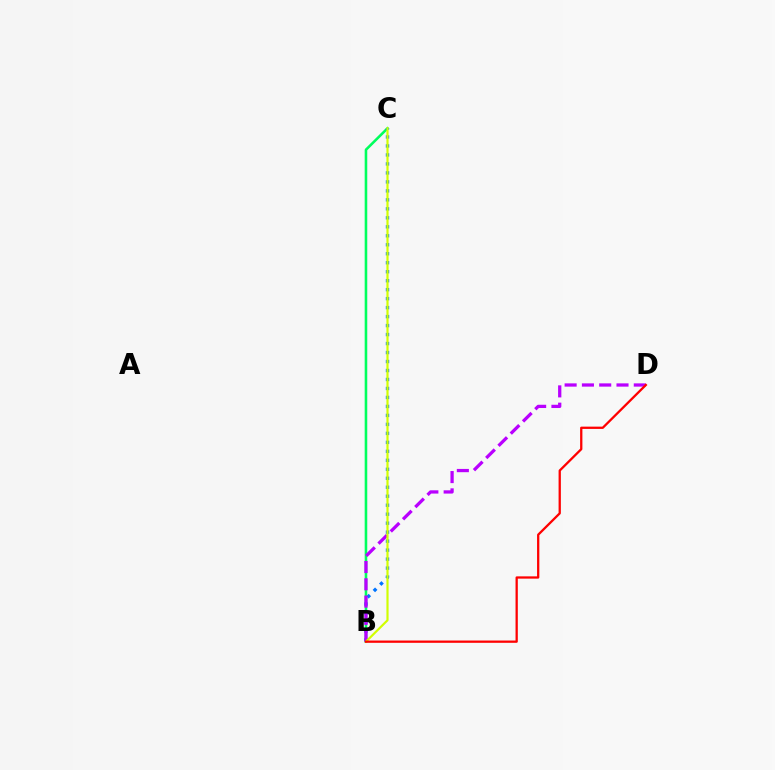{('B', 'C'): [{'color': '#00ff5c', 'line_style': 'solid', 'thickness': 1.86}, {'color': '#0074ff', 'line_style': 'dotted', 'thickness': 2.44}, {'color': '#d1ff00', 'line_style': 'solid', 'thickness': 1.56}], ('B', 'D'): [{'color': '#b900ff', 'line_style': 'dashed', 'thickness': 2.35}, {'color': '#ff0000', 'line_style': 'solid', 'thickness': 1.64}]}